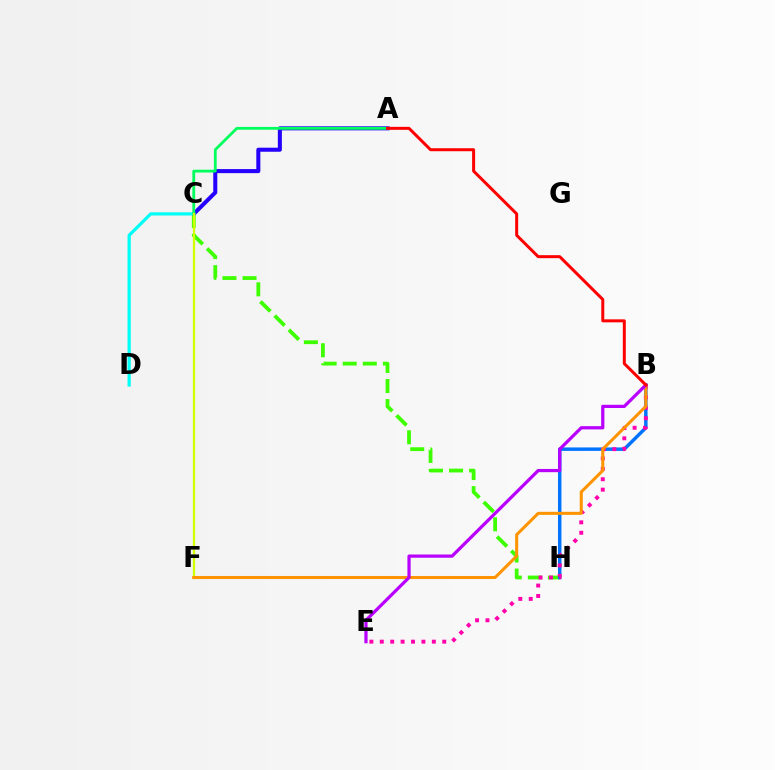{('C', 'H'): [{'color': '#3dff00', 'line_style': 'dashed', 'thickness': 2.73}], ('B', 'H'): [{'color': '#0074ff', 'line_style': 'solid', 'thickness': 2.49}], ('A', 'C'): [{'color': '#2500ff', 'line_style': 'solid', 'thickness': 2.91}, {'color': '#00ff5c', 'line_style': 'solid', 'thickness': 2.01}], ('C', 'D'): [{'color': '#00fff6', 'line_style': 'solid', 'thickness': 2.31}], ('C', 'F'): [{'color': '#d1ff00', 'line_style': 'solid', 'thickness': 1.64}], ('B', 'E'): [{'color': '#ff00ac', 'line_style': 'dotted', 'thickness': 2.83}, {'color': '#b900ff', 'line_style': 'solid', 'thickness': 2.32}], ('B', 'F'): [{'color': '#ff9400', 'line_style': 'solid', 'thickness': 2.18}], ('A', 'B'): [{'color': '#ff0000', 'line_style': 'solid', 'thickness': 2.16}]}